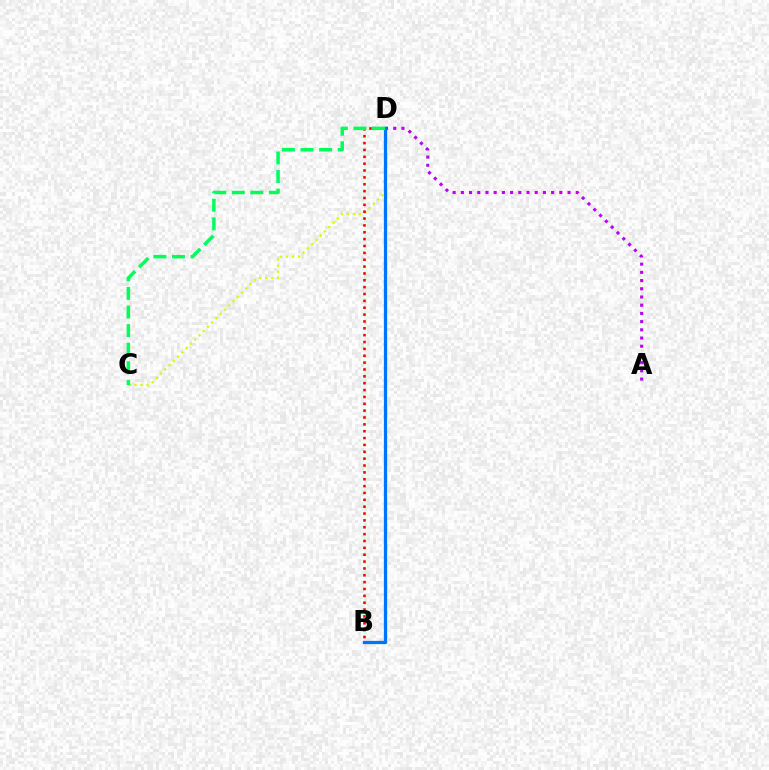{('C', 'D'): [{'color': '#d1ff00', 'line_style': 'dotted', 'thickness': 1.64}, {'color': '#00ff5c', 'line_style': 'dashed', 'thickness': 2.52}], ('B', 'D'): [{'color': '#ff0000', 'line_style': 'dotted', 'thickness': 1.86}, {'color': '#0074ff', 'line_style': 'solid', 'thickness': 2.34}], ('A', 'D'): [{'color': '#b900ff', 'line_style': 'dotted', 'thickness': 2.23}]}